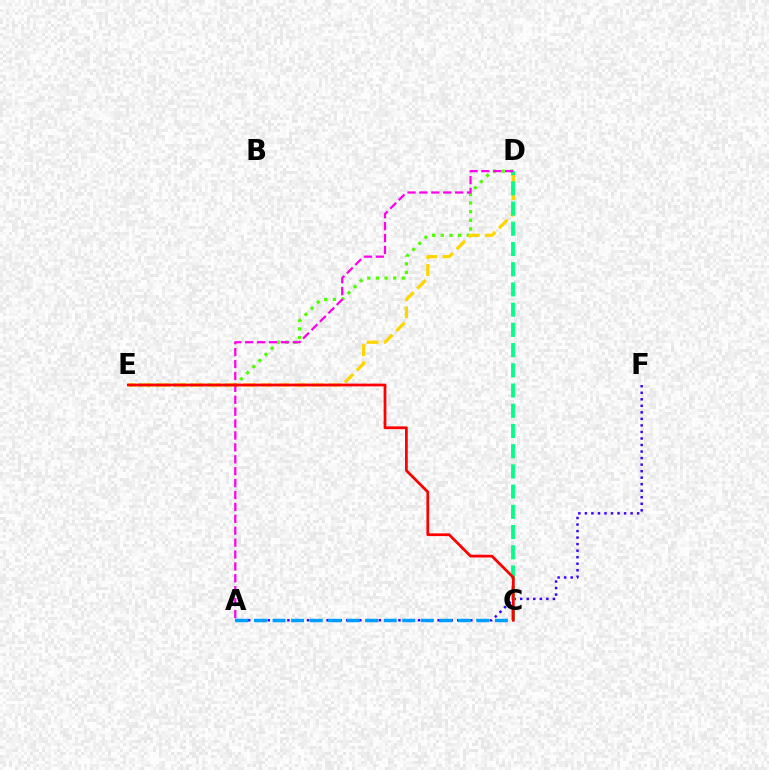{('A', 'F'): [{'color': '#3700ff', 'line_style': 'dotted', 'thickness': 1.77}], ('D', 'E'): [{'color': '#4fff00', 'line_style': 'dotted', 'thickness': 2.35}, {'color': '#ffd500', 'line_style': 'dashed', 'thickness': 2.32}], ('A', 'C'): [{'color': '#009eff', 'line_style': 'dashed', 'thickness': 2.52}], ('C', 'D'): [{'color': '#00ff86', 'line_style': 'dashed', 'thickness': 2.75}], ('A', 'D'): [{'color': '#ff00ed', 'line_style': 'dashed', 'thickness': 1.62}], ('C', 'E'): [{'color': '#ff0000', 'line_style': 'solid', 'thickness': 1.98}]}